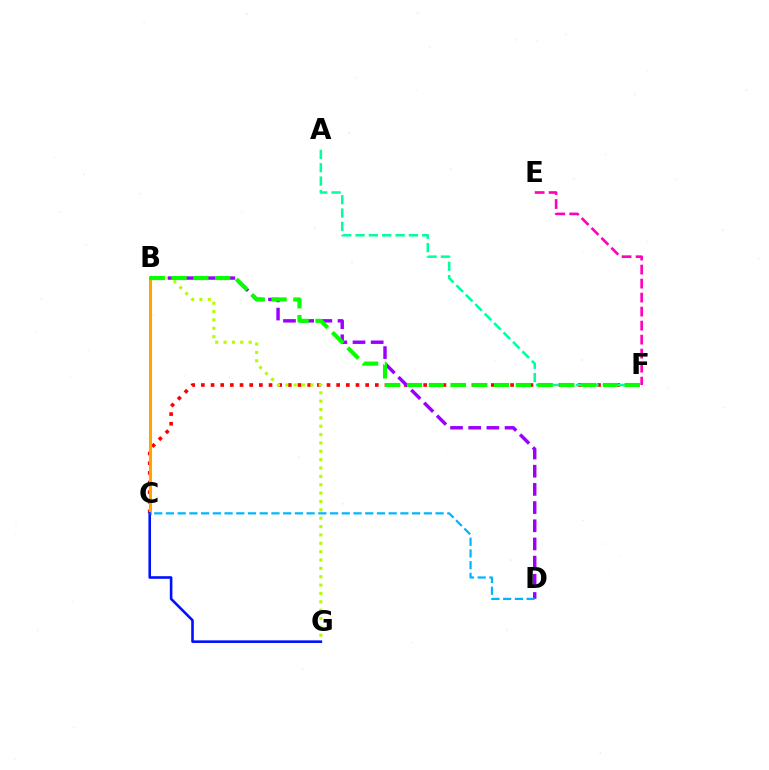{('C', 'F'): [{'color': '#ff0000', 'line_style': 'dotted', 'thickness': 2.63}], ('B', 'C'): [{'color': '#ffa500', 'line_style': 'solid', 'thickness': 2.2}], ('A', 'F'): [{'color': '#00ff9d', 'line_style': 'dashed', 'thickness': 1.81}], ('B', 'G'): [{'color': '#b3ff00', 'line_style': 'dotted', 'thickness': 2.27}], ('C', 'G'): [{'color': '#0010ff', 'line_style': 'solid', 'thickness': 1.87}], ('B', 'D'): [{'color': '#9b00ff', 'line_style': 'dashed', 'thickness': 2.47}], ('B', 'F'): [{'color': '#08ff00', 'line_style': 'dashed', 'thickness': 2.96}], ('E', 'F'): [{'color': '#ff00bd', 'line_style': 'dashed', 'thickness': 1.9}], ('C', 'D'): [{'color': '#00b5ff', 'line_style': 'dashed', 'thickness': 1.59}]}